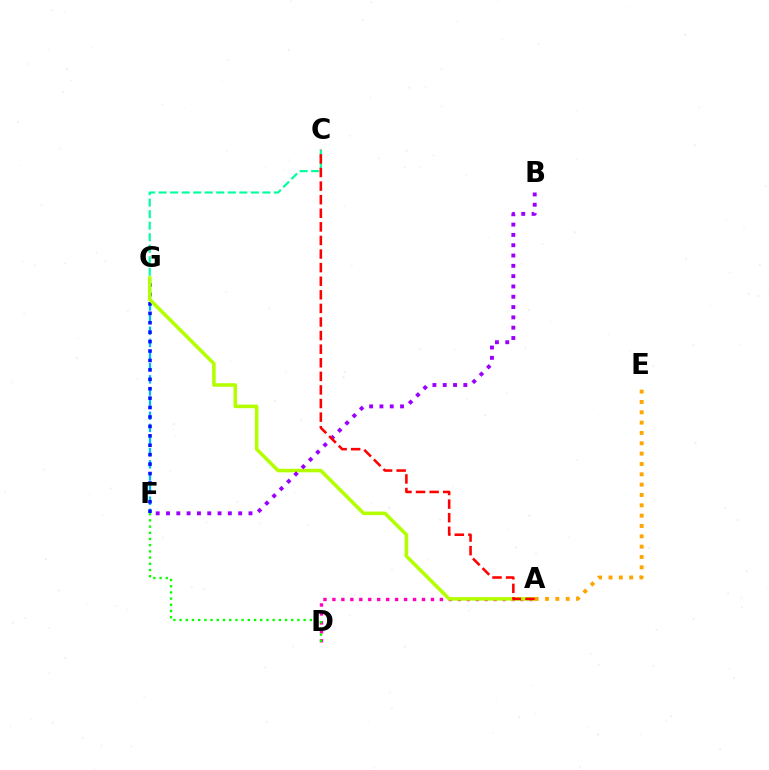{('F', 'G'): [{'color': '#00b5ff', 'line_style': 'dashed', 'thickness': 1.65}, {'color': '#0010ff', 'line_style': 'dotted', 'thickness': 2.56}], ('A', 'D'): [{'color': '#ff00bd', 'line_style': 'dotted', 'thickness': 2.43}], ('A', 'G'): [{'color': '#b3ff00', 'line_style': 'solid', 'thickness': 2.55}], ('D', 'F'): [{'color': '#08ff00', 'line_style': 'dotted', 'thickness': 1.68}], ('A', 'E'): [{'color': '#ffa500', 'line_style': 'dotted', 'thickness': 2.81}], ('C', 'G'): [{'color': '#00ff9d', 'line_style': 'dashed', 'thickness': 1.57}], ('B', 'F'): [{'color': '#9b00ff', 'line_style': 'dotted', 'thickness': 2.8}], ('A', 'C'): [{'color': '#ff0000', 'line_style': 'dashed', 'thickness': 1.85}]}